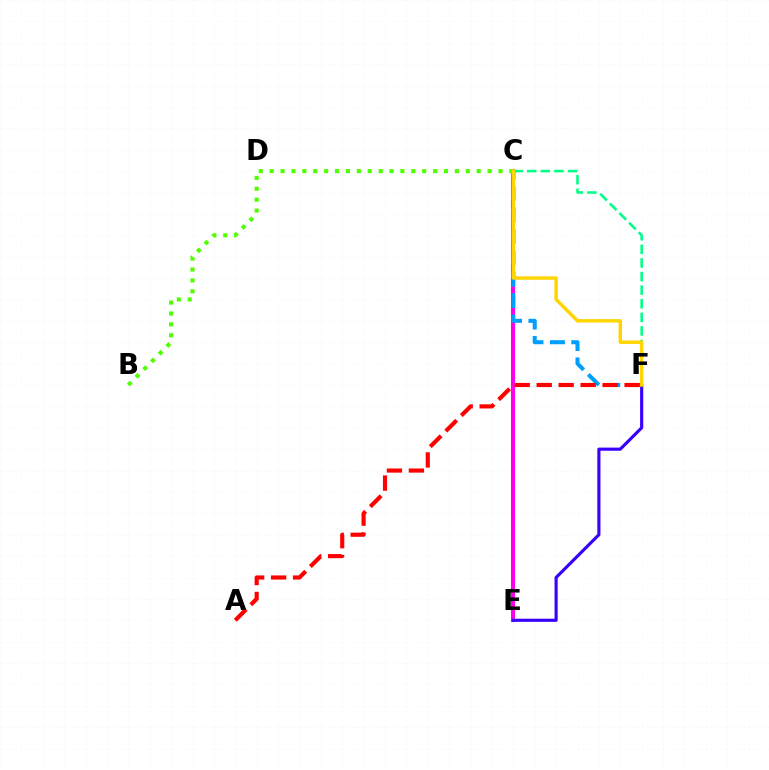{('C', 'E'): [{'color': '#ff00ed', 'line_style': 'solid', 'thickness': 2.95}], ('C', 'F'): [{'color': '#009eff', 'line_style': 'dashed', 'thickness': 2.91}, {'color': '#00ff86', 'line_style': 'dashed', 'thickness': 1.85}, {'color': '#ffd500', 'line_style': 'solid', 'thickness': 2.48}], ('E', 'F'): [{'color': '#3700ff', 'line_style': 'solid', 'thickness': 2.26}], ('A', 'F'): [{'color': '#ff0000', 'line_style': 'dashed', 'thickness': 2.98}], ('B', 'C'): [{'color': '#4fff00', 'line_style': 'dotted', 'thickness': 2.96}]}